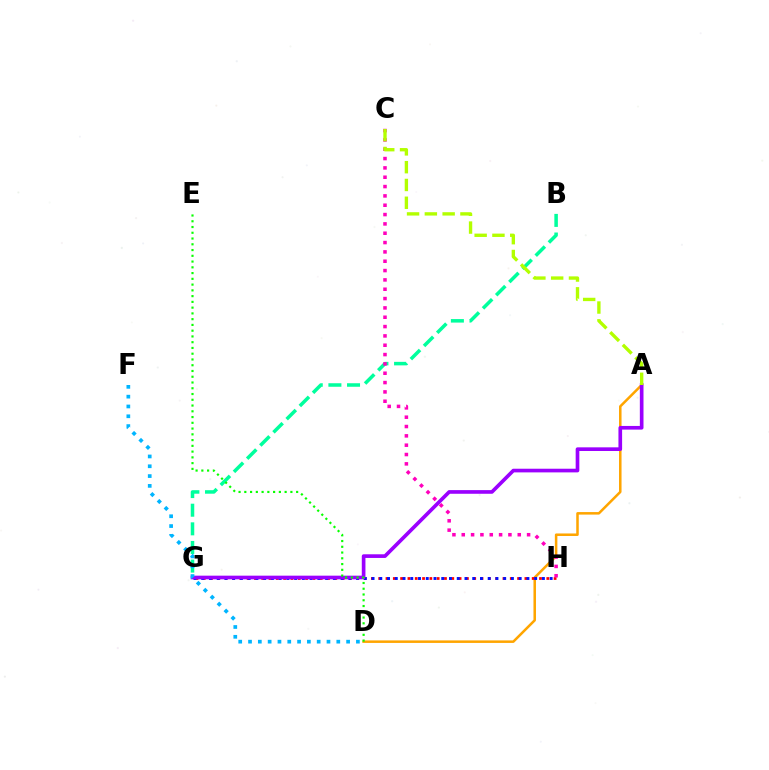{('A', 'D'): [{'color': '#ffa500', 'line_style': 'solid', 'thickness': 1.81}], ('B', 'G'): [{'color': '#00ff9d', 'line_style': 'dashed', 'thickness': 2.53}], ('G', 'H'): [{'color': '#ff0000', 'line_style': 'dotted', 'thickness': 1.99}, {'color': '#0010ff', 'line_style': 'dotted', 'thickness': 2.1}], ('C', 'H'): [{'color': '#ff00bd', 'line_style': 'dotted', 'thickness': 2.54}], ('A', 'G'): [{'color': '#9b00ff', 'line_style': 'solid', 'thickness': 2.64}], ('D', 'E'): [{'color': '#08ff00', 'line_style': 'dotted', 'thickness': 1.56}], ('D', 'F'): [{'color': '#00b5ff', 'line_style': 'dotted', 'thickness': 2.66}], ('A', 'C'): [{'color': '#b3ff00', 'line_style': 'dashed', 'thickness': 2.42}]}